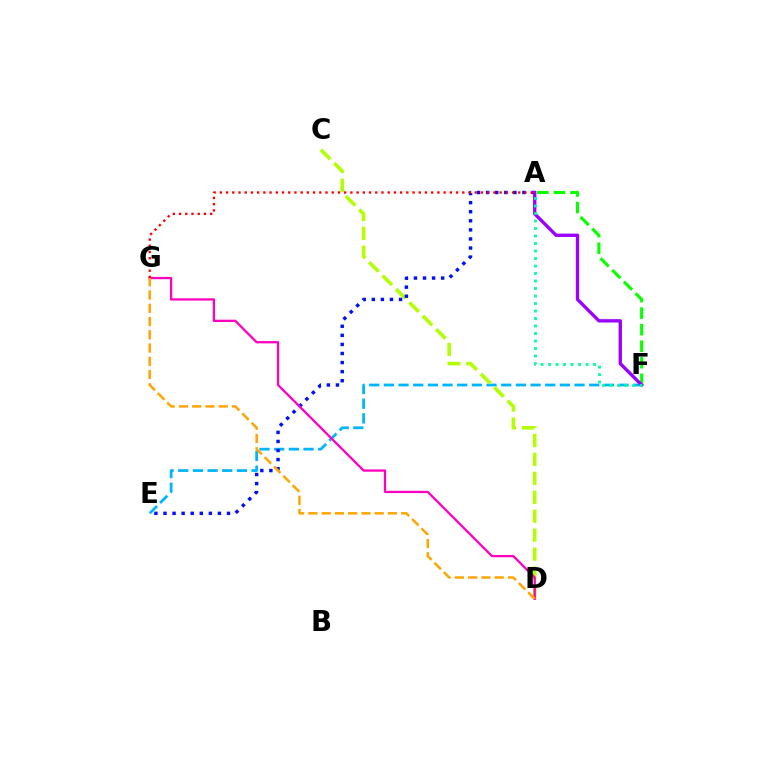{('E', 'F'): [{'color': '#00b5ff', 'line_style': 'dashed', 'thickness': 1.99}], ('C', 'D'): [{'color': '#b3ff00', 'line_style': 'dashed', 'thickness': 2.57}], ('A', 'E'): [{'color': '#0010ff', 'line_style': 'dotted', 'thickness': 2.47}], ('A', 'F'): [{'color': '#08ff00', 'line_style': 'dashed', 'thickness': 2.25}, {'color': '#9b00ff', 'line_style': 'solid', 'thickness': 2.41}, {'color': '#00ff9d', 'line_style': 'dotted', 'thickness': 2.04}], ('D', 'G'): [{'color': '#ff00bd', 'line_style': 'solid', 'thickness': 1.65}, {'color': '#ffa500', 'line_style': 'dashed', 'thickness': 1.8}], ('A', 'G'): [{'color': '#ff0000', 'line_style': 'dotted', 'thickness': 1.69}]}